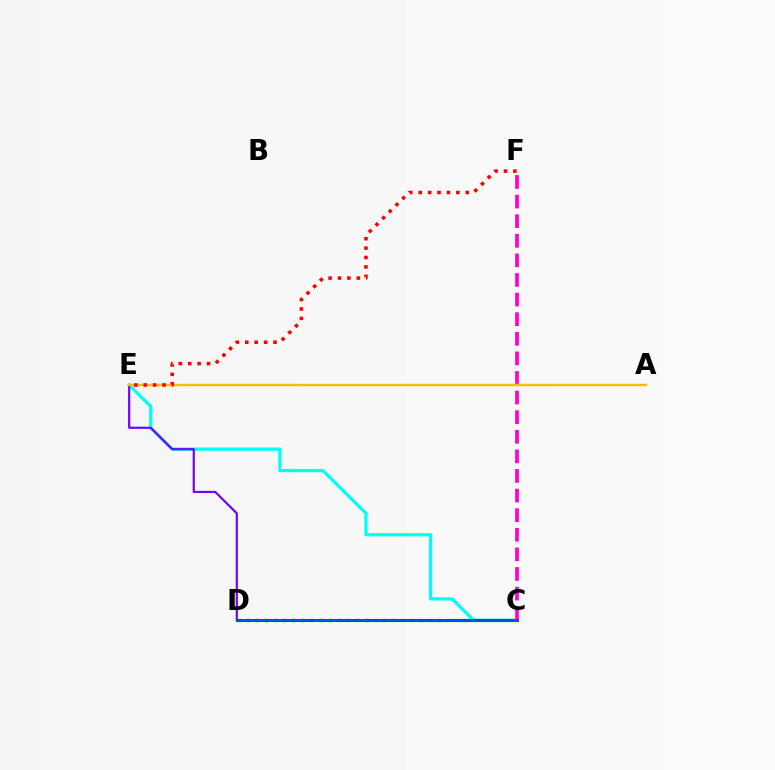{('C', 'E'): [{'color': '#00fff6', 'line_style': 'solid', 'thickness': 2.31}], ('C', 'D'): [{'color': '#84ff00', 'line_style': 'dotted', 'thickness': 2.5}, {'color': '#00ff39', 'line_style': 'dotted', 'thickness': 2.46}, {'color': '#004bff', 'line_style': 'solid', 'thickness': 2.17}], ('D', 'E'): [{'color': '#7200ff', 'line_style': 'solid', 'thickness': 1.57}], ('C', 'F'): [{'color': '#ff00cf', 'line_style': 'dashed', 'thickness': 2.66}], ('A', 'E'): [{'color': '#ffbd00', 'line_style': 'solid', 'thickness': 1.79}], ('E', 'F'): [{'color': '#ff0000', 'line_style': 'dotted', 'thickness': 2.56}]}